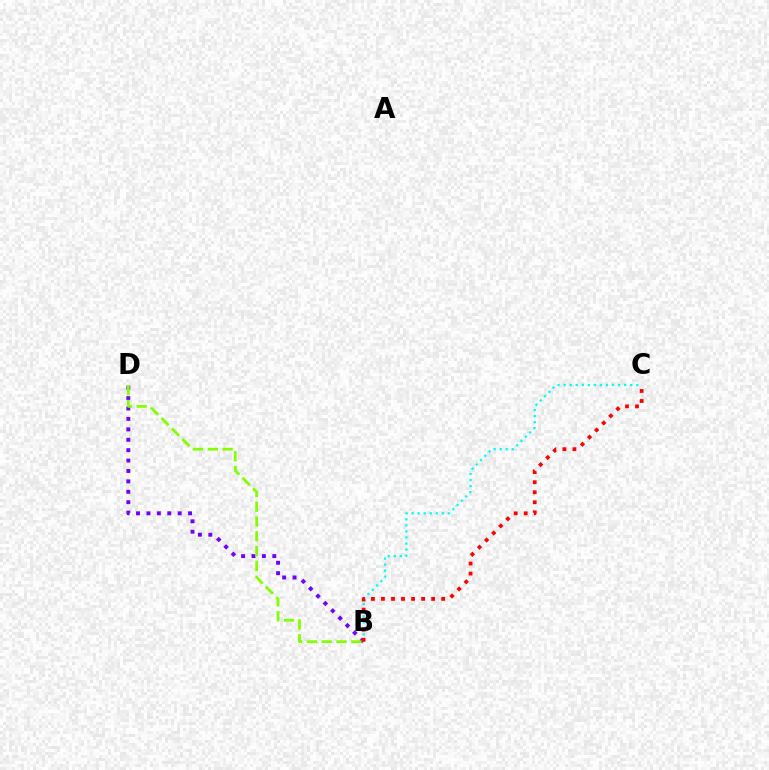{('B', 'D'): [{'color': '#7200ff', 'line_style': 'dotted', 'thickness': 2.83}, {'color': '#84ff00', 'line_style': 'dashed', 'thickness': 2.01}], ('B', 'C'): [{'color': '#00fff6', 'line_style': 'dotted', 'thickness': 1.65}, {'color': '#ff0000', 'line_style': 'dotted', 'thickness': 2.73}]}